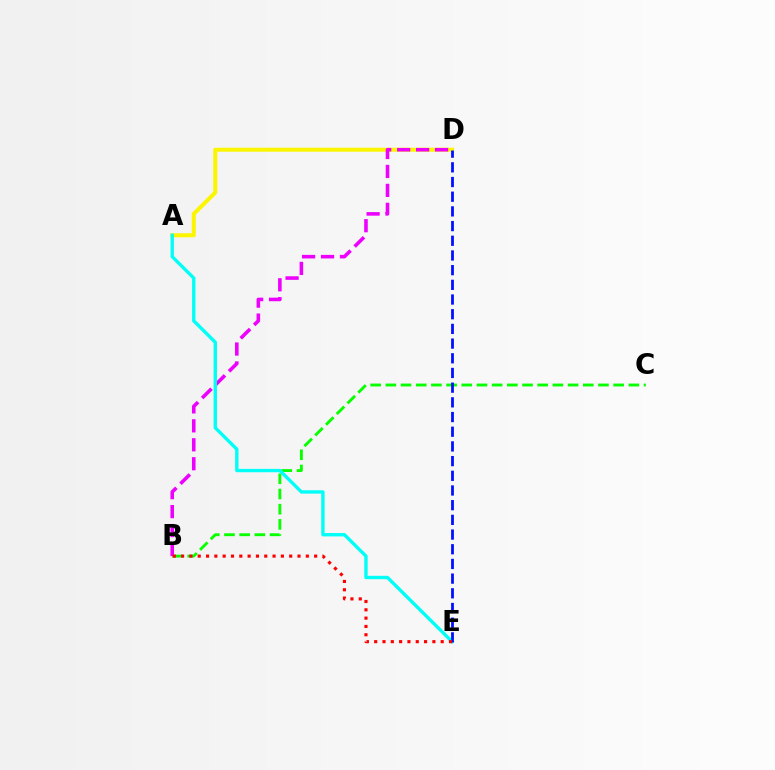{('A', 'D'): [{'color': '#fcf500', 'line_style': 'solid', 'thickness': 2.89}], ('B', 'C'): [{'color': '#08ff00', 'line_style': 'dashed', 'thickness': 2.06}], ('B', 'D'): [{'color': '#ee00ff', 'line_style': 'dashed', 'thickness': 2.57}], ('A', 'E'): [{'color': '#00fff6', 'line_style': 'solid', 'thickness': 2.42}], ('D', 'E'): [{'color': '#0010ff', 'line_style': 'dashed', 'thickness': 2.0}], ('B', 'E'): [{'color': '#ff0000', 'line_style': 'dotted', 'thickness': 2.26}]}